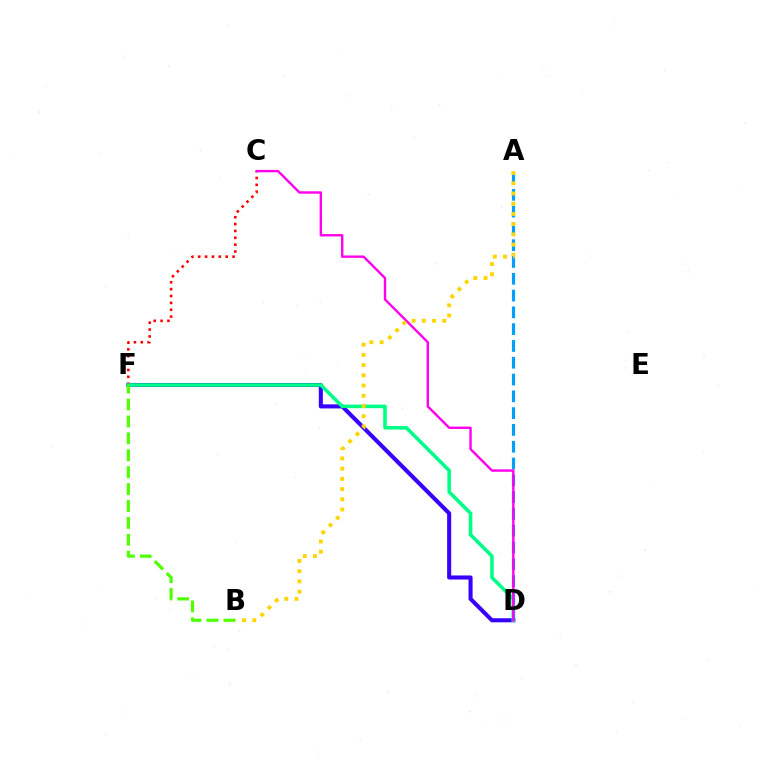{('D', 'F'): [{'color': '#3700ff', 'line_style': 'solid', 'thickness': 2.93}, {'color': '#00ff86', 'line_style': 'solid', 'thickness': 2.57}], ('C', 'F'): [{'color': '#ff0000', 'line_style': 'dotted', 'thickness': 1.87}], ('A', 'D'): [{'color': '#009eff', 'line_style': 'dashed', 'thickness': 2.28}], ('B', 'F'): [{'color': '#4fff00', 'line_style': 'dashed', 'thickness': 2.3}], ('C', 'D'): [{'color': '#ff00ed', 'line_style': 'solid', 'thickness': 1.72}], ('A', 'B'): [{'color': '#ffd500', 'line_style': 'dotted', 'thickness': 2.78}]}